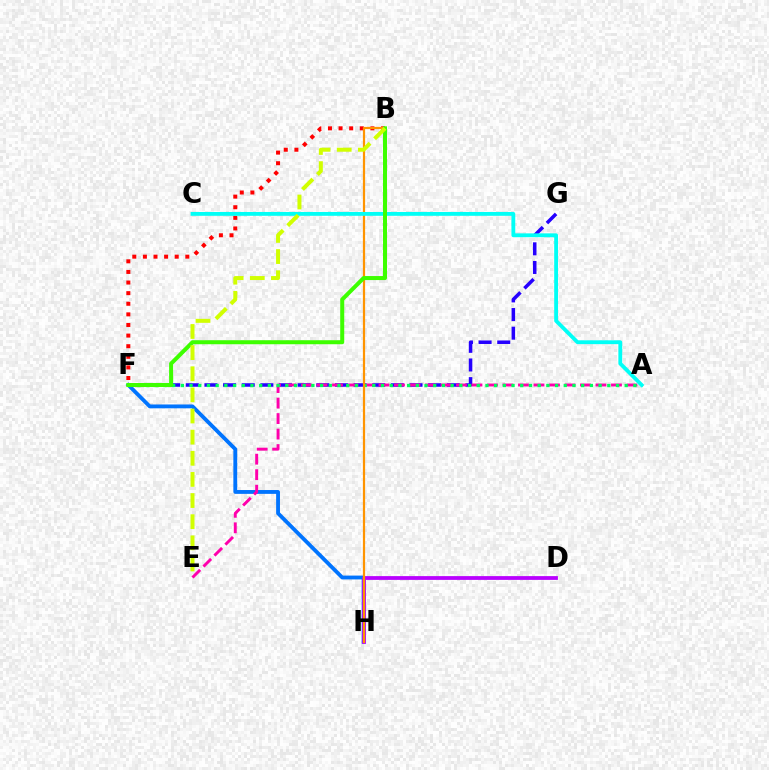{('F', 'G'): [{'color': '#2500ff', 'line_style': 'dashed', 'thickness': 2.53}], ('F', 'H'): [{'color': '#0074ff', 'line_style': 'solid', 'thickness': 2.76}], ('D', 'H'): [{'color': '#b900ff', 'line_style': 'solid', 'thickness': 2.72}], ('A', 'E'): [{'color': '#ff00ac', 'line_style': 'dashed', 'thickness': 2.11}], ('B', 'F'): [{'color': '#ff0000', 'line_style': 'dotted', 'thickness': 2.88}, {'color': '#3dff00', 'line_style': 'solid', 'thickness': 2.89}], ('A', 'F'): [{'color': '#00ff5c', 'line_style': 'dotted', 'thickness': 2.36}], ('B', 'H'): [{'color': '#ff9400', 'line_style': 'solid', 'thickness': 1.6}], ('A', 'C'): [{'color': '#00fff6', 'line_style': 'solid', 'thickness': 2.76}], ('B', 'E'): [{'color': '#d1ff00', 'line_style': 'dashed', 'thickness': 2.87}]}